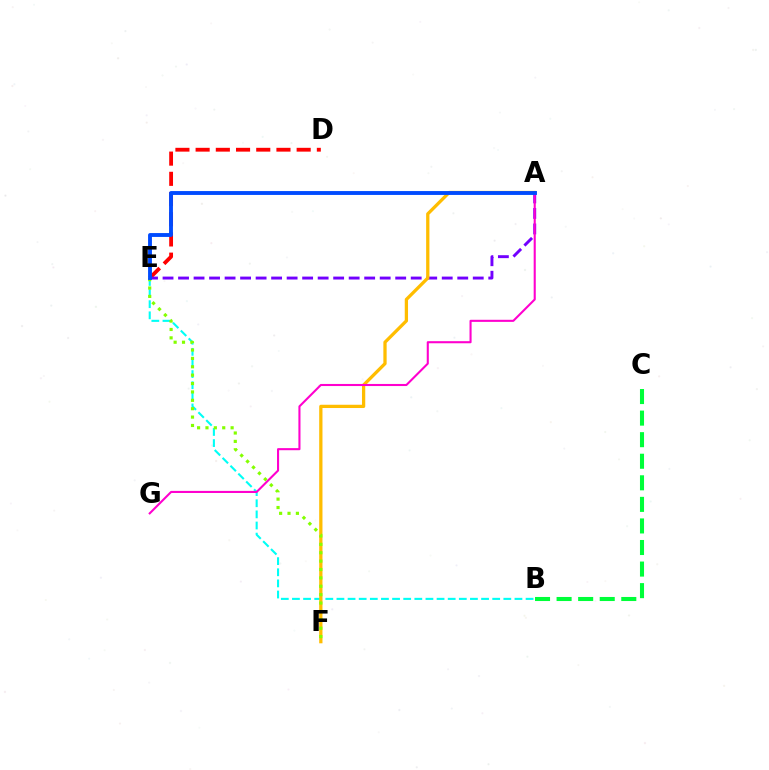{('D', 'E'): [{'color': '#ff0000', 'line_style': 'dashed', 'thickness': 2.75}], ('A', 'E'): [{'color': '#7200ff', 'line_style': 'dashed', 'thickness': 2.11}, {'color': '#004bff', 'line_style': 'solid', 'thickness': 2.79}], ('B', 'E'): [{'color': '#00fff6', 'line_style': 'dashed', 'thickness': 1.51}], ('A', 'F'): [{'color': '#ffbd00', 'line_style': 'solid', 'thickness': 2.36}], ('E', 'F'): [{'color': '#84ff00', 'line_style': 'dotted', 'thickness': 2.28}], ('A', 'G'): [{'color': '#ff00cf', 'line_style': 'solid', 'thickness': 1.5}], ('B', 'C'): [{'color': '#00ff39', 'line_style': 'dashed', 'thickness': 2.93}]}